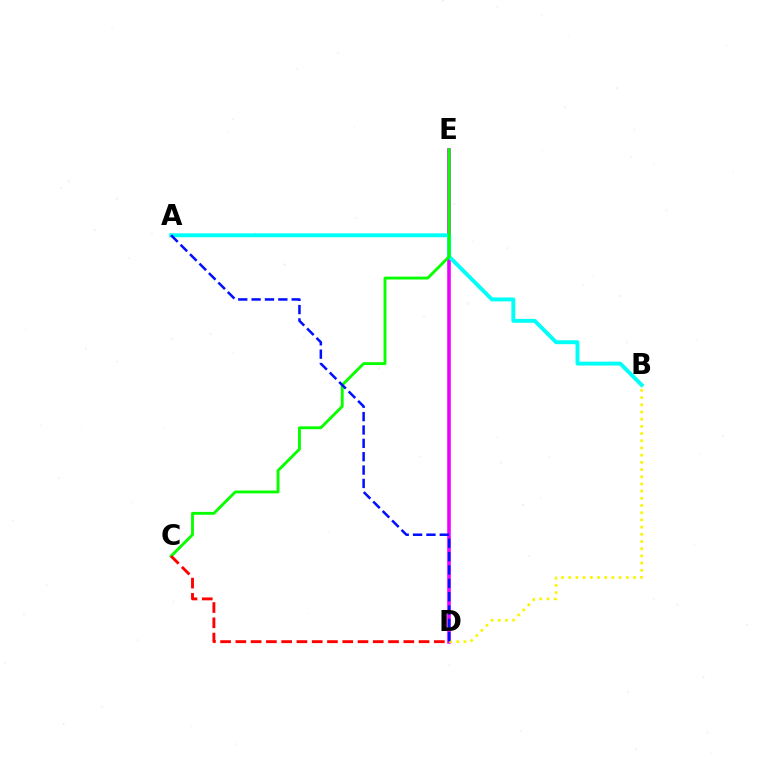{('D', 'E'): [{'color': '#ee00ff', 'line_style': 'solid', 'thickness': 2.58}], ('A', 'B'): [{'color': '#00fff6', 'line_style': 'solid', 'thickness': 2.81}], ('C', 'E'): [{'color': '#08ff00', 'line_style': 'solid', 'thickness': 2.08}], ('B', 'D'): [{'color': '#fcf500', 'line_style': 'dotted', 'thickness': 1.96}], ('A', 'D'): [{'color': '#0010ff', 'line_style': 'dashed', 'thickness': 1.82}], ('C', 'D'): [{'color': '#ff0000', 'line_style': 'dashed', 'thickness': 2.07}]}